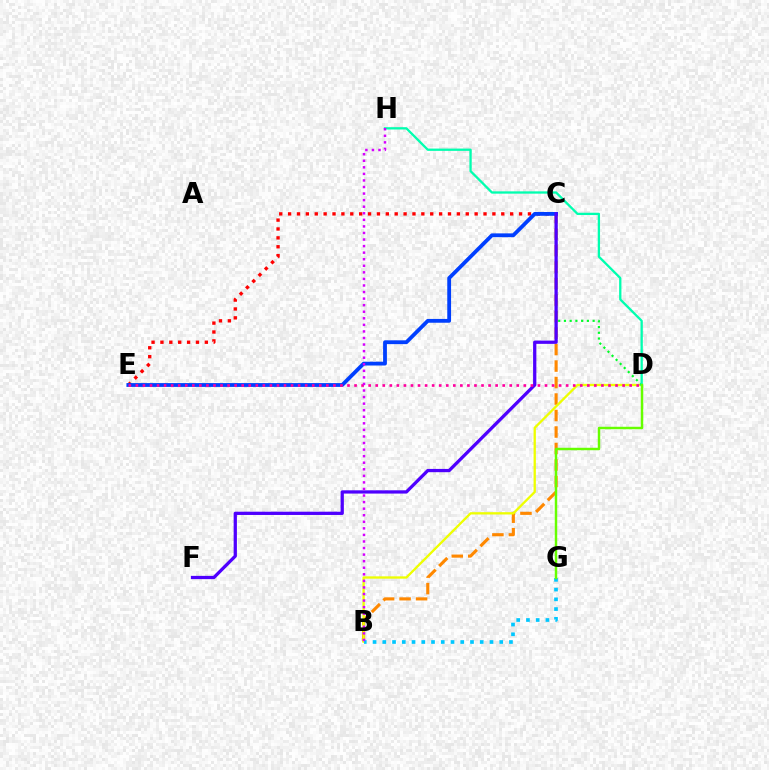{('B', 'C'): [{'color': '#ff8800', 'line_style': 'dashed', 'thickness': 2.24}], ('C', 'E'): [{'color': '#ff0000', 'line_style': 'dotted', 'thickness': 2.41}, {'color': '#003fff', 'line_style': 'solid', 'thickness': 2.74}], ('B', 'D'): [{'color': '#eeff00', 'line_style': 'solid', 'thickness': 1.67}], ('C', 'D'): [{'color': '#00ff27', 'line_style': 'dotted', 'thickness': 1.56}], ('D', 'H'): [{'color': '#00ffaf', 'line_style': 'solid', 'thickness': 1.66}], ('B', 'G'): [{'color': '#00c7ff', 'line_style': 'dotted', 'thickness': 2.65}], ('C', 'F'): [{'color': '#4f00ff', 'line_style': 'solid', 'thickness': 2.35}], ('D', 'E'): [{'color': '#ff00a0', 'line_style': 'dotted', 'thickness': 1.92}], ('B', 'H'): [{'color': '#d600ff', 'line_style': 'dotted', 'thickness': 1.78}], ('D', 'G'): [{'color': '#66ff00', 'line_style': 'solid', 'thickness': 1.76}]}